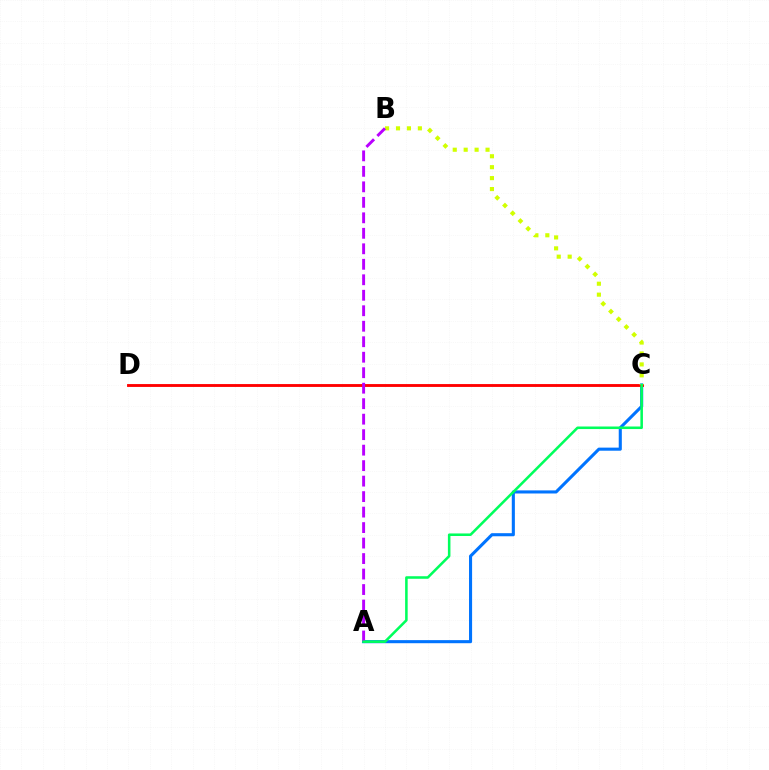{('A', 'C'): [{'color': '#0074ff', 'line_style': 'solid', 'thickness': 2.22}, {'color': '#00ff5c', 'line_style': 'solid', 'thickness': 1.84}], ('C', 'D'): [{'color': '#ff0000', 'line_style': 'solid', 'thickness': 2.06}], ('B', 'C'): [{'color': '#d1ff00', 'line_style': 'dotted', 'thickness': 2.97}], ('A', 'B'): [{'color': '#b900ff', 'line_style': 'dashed', 'thickness': 2.1}]}